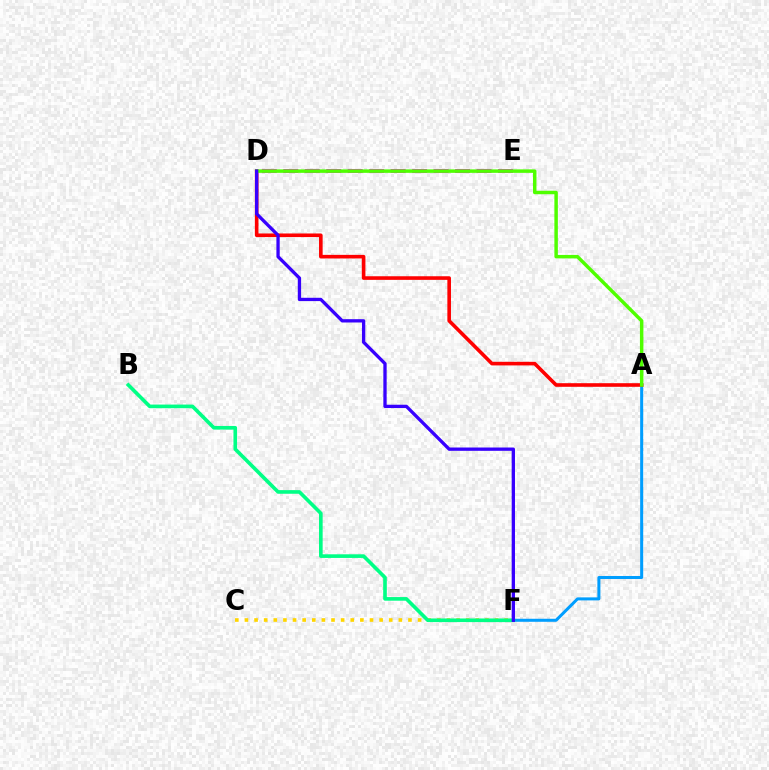{('C', 'F'): [{'color': '#ffd500', 'line_style': 'dotted', 'thickness': 2.61}], ('D', 'E'): [{'color': '#ff00ed', 'line_style': 'dashed', 'thickness': 2.92}], ('A', 'F'): [{'color': '#009eff', 'line_style': 'solid', 'thickness': 2.18}], ('A', 'D'): [{'color': '#ff0000', 'line_style': 'solid', 'thickness': 2.6}, {'color': '#4fff00', 'line_style': 'solid', 'thickness': 2.5}], ('B', 'F'): [{'color': '#00ff86', 'line_style': 'solid', 'thickness': 2.62}], ('D', 'F'): [{'color': '#3700ff', 'line_style': 'solid', 'thickness': 2.38}]}